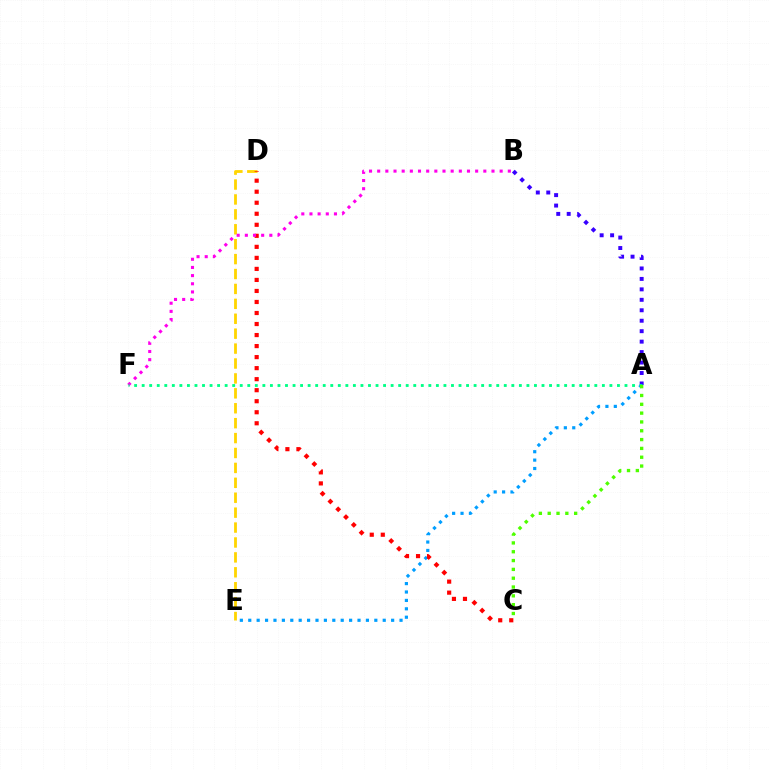{('A', 'E'): [{'color': '#009eff', 'line_style': 'dotted', 'thickness': 2.28}], ('D', 'E'): [{'color': '#ffd500', 'line_style': 'dashed', 'thickness': 2.03}], ('A', 'B'): [{'color': '#3700ff', 'line_style': 'dotted', 'thickness': 2.84}], ('C', 'D'): [{'color': '#ff0000', 'line_style': 'dotted', 'thickness': 3.0}], ('B', 'F'): [{'color': '#ff00ed', 'line_style': 'dotted', 'thickness': 2.22}], ('A', 'F'): [{'color': '#00ff86', 'line_style': 'dotted', 'thickness': 2.05}], ('A', 'C'): [{'color': '#4fff00', 'line_style': 'dotted', 'thickness': 2.4}]}